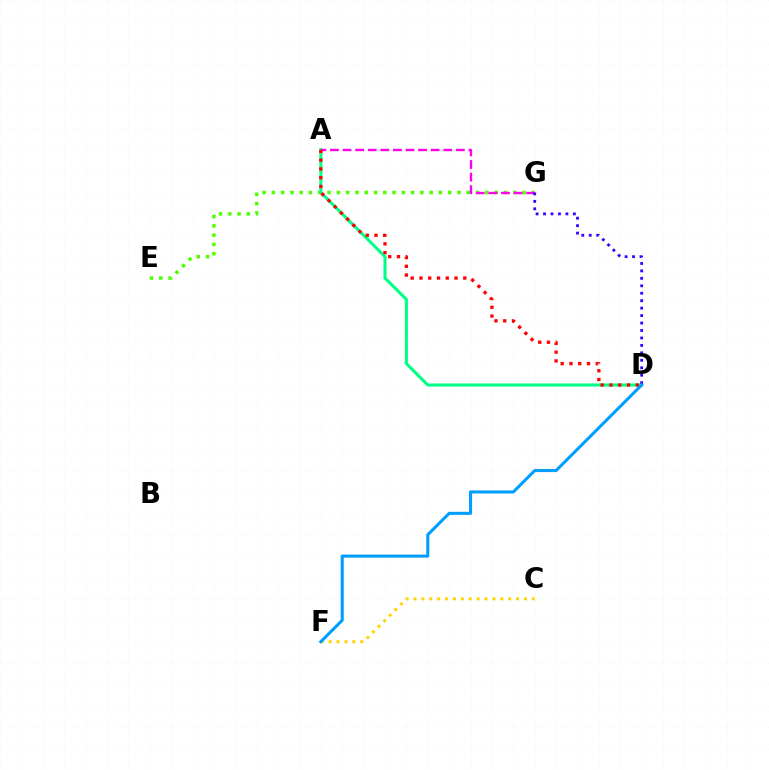{('E', 'G'): [{'color': '#4fff00', 'line_style': 'dotted', 'thickness': 2.52}], ('A', 'D'): [{'color': '#00ff86', 'line_style': 'solid', 'thickness': 2.21}, {'color': '#ff0000', 'line_style': 'dotted', 'thickness': 2.38}], ('A', 'G'): [{'color': '#ff00ed', 'line_style': 'dashed', 'thickness': 1.71}], ('C', 'F'): [{'color': '#ffd500', 'line_style': 'dotted', 'thickness': 2.14}], ('D', 'G'): [{'color': '#3700ff', 'line_style': 'dotted', 'thickness': 2.02}], ('D', 'F'): [{'color': '#009eff', 'line_style': 'solid', 'thickness': 2.21}]}